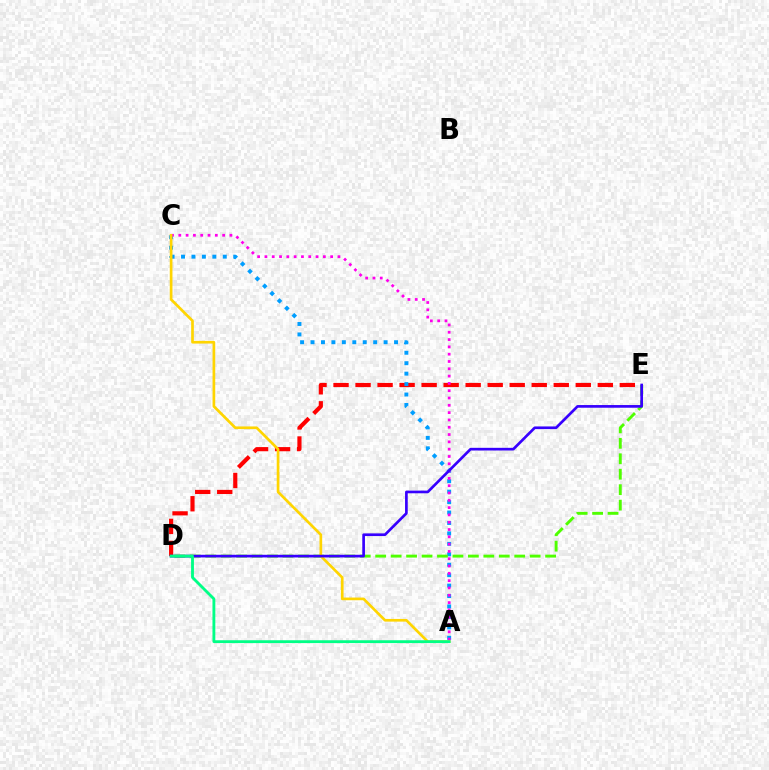{('D', 'E'): [{'color': '#ff0000', 'line_style': 'dashed', 'thickness': 2.99}, {'color': '#4fff00', 'line_style': 'dashed', 'thickness': 2.1}, {'color': '#3700ff', 'line_style': 'solid', 'thickness': 1.93}], ('A', 'C'): [{'color': '#009eff', 'line_style': 'dotted', 'thickness': 2.84}, {'color': '#ff00ed', 'line_style': 'dotted', 'thickness': 1.99}, {'color': '#ffd500', 'line_style': 'solid', 'thickness': 1.93}], ('A', 'D'): [{'color': '#00ff86', 'line_style': 'solid', 'thickness': 2.05}]}